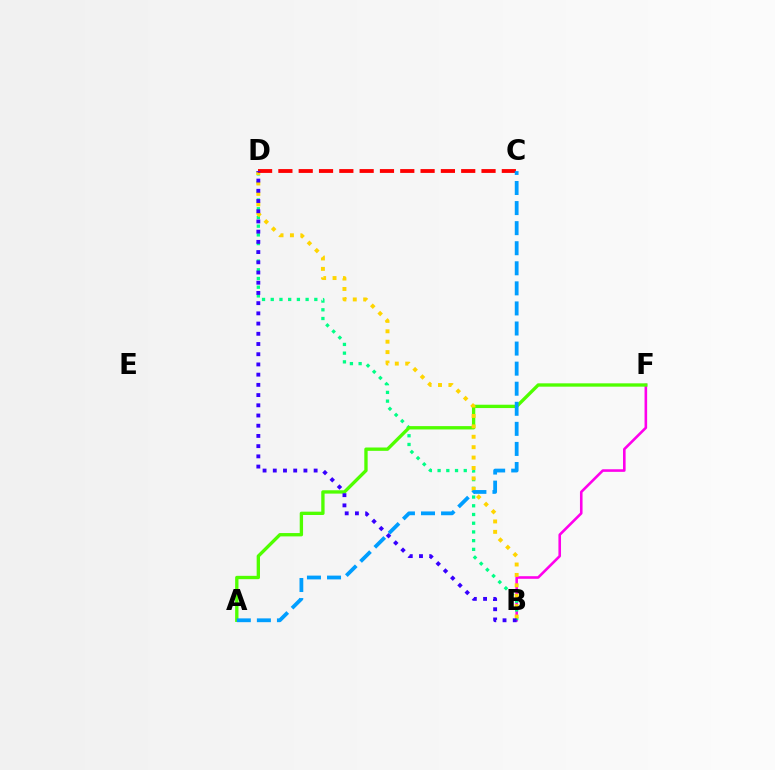{('B', 'F'): [{'color': '#ff00ed', 'line_style': 'solid', 'thickness': 1.87}], ('B', 'D'): [{'color': '#00ff86', 'line_style': 'dotted', 'thickness': 2.37}, {'color': '#ffd500', 'line_style': 'dotted', 'thickness': 2.83}, {'color': '#3700ff', 'line_style': 'dotted', 'thickness': 2.78}], ('A', 'F'): [{'color': '#4fff00', 'line_style': 'solid', 'thickness': 2.4}], ('C', 'D'): [{'color': '#ff0000', 'line_style': 'dashed', 'thickness': 2.76}], ('A', 'C'): [{'color': '#009eff', 'line_style': 'dashed', 'thickness': 2.73}]}